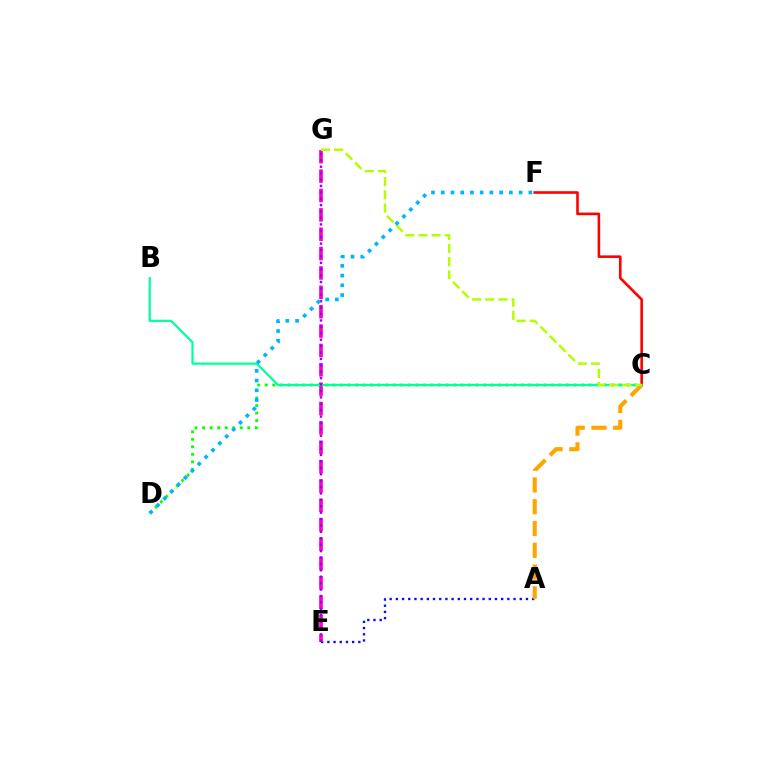{('C', 'F'): [{'color': '#ff0000', 'line_style': 'solid', 'thickness': 1.88}], ('A', 'E'): [{'color': '#0010ff', 'line_style': 'dotted', 'thickness': 1.68}], ('C', 'D'): [{'color': '#08ff00', 'line_style': 'dotted', 'thickness': 2.05}], ('A', 'C'): [{'color': '#ffa500', 'line_style': 'dashed', 'thickness': 2.96}], ('E', 'G'): [{'color': '#ff00bd', 'line_style': 'dashed', 'thickness': 2.63}, {'color': '#9b00ff', 'line_style': 'dotted', 'thickness': 1.74}], ('B', 'C'): [{'color': '#00ff9d', 'line_style': 'solid', 'thickness': 1.59}], ('C', 'G'): [{'color': '#b3ff00', 'line_style': 'dashed', 'thickness': 1.79}], ('D', 'F'): [{'color': '#00b5ff', 'line_style': 'dotted', 'thickness': 2.64}]}